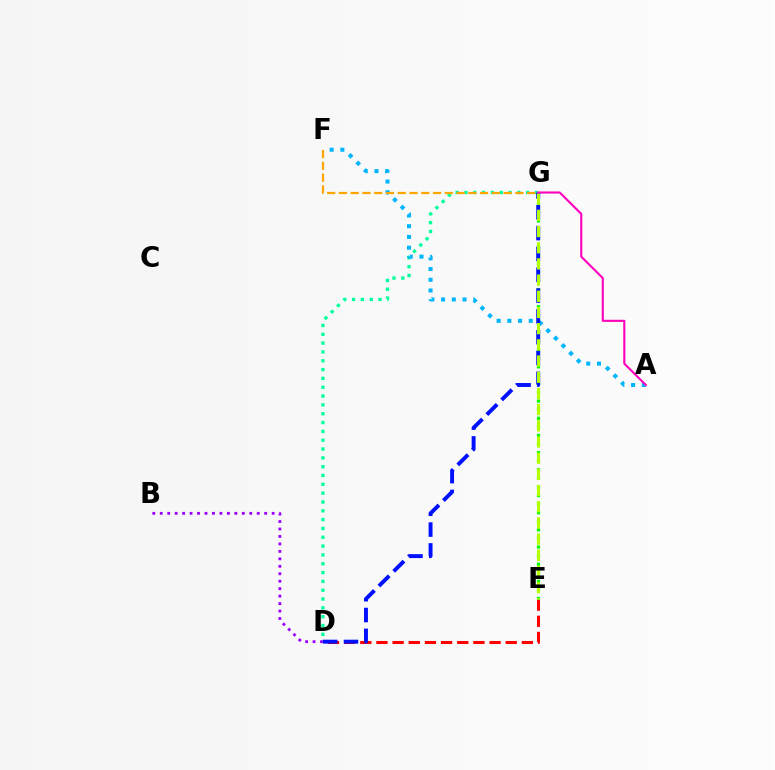{('D', 'G'): [{'color': '#00ff9d', 'line_style': 'dotted', 'thickness': 2.4}, {'color': '#0010ff', 'line_style': 'dashed', 'thickness': 2.83}], ('D', 'E'): [{'color': '#ff0000', 'line_style': 'dashed', 'thickness': 2.2}], ('E', 'G'): [{'color': '#08ff00', 'line_style': 'dotted', 'thickness': 2.33}, {'color': '#b3ff00', 'line_style': 'dashed', 'thickness': 2.2}], ('A', 'F'): [{'color': '#00b5ff', 'line_style': 'dotted', 'thickness': 2.91}], ('B', 'D'): [{'color': '#9b00ff', 'line_style': 'dotted', 'thickness': 2.03}], ('F', 'G'): [{'color': '#ffa500', 'line_style': 'dashed', 'thickness': 1.6}], ('A', 'G'): [{'color': '#ff00bd', 'line_style': 'solid', 'thickness': 1.52}]}